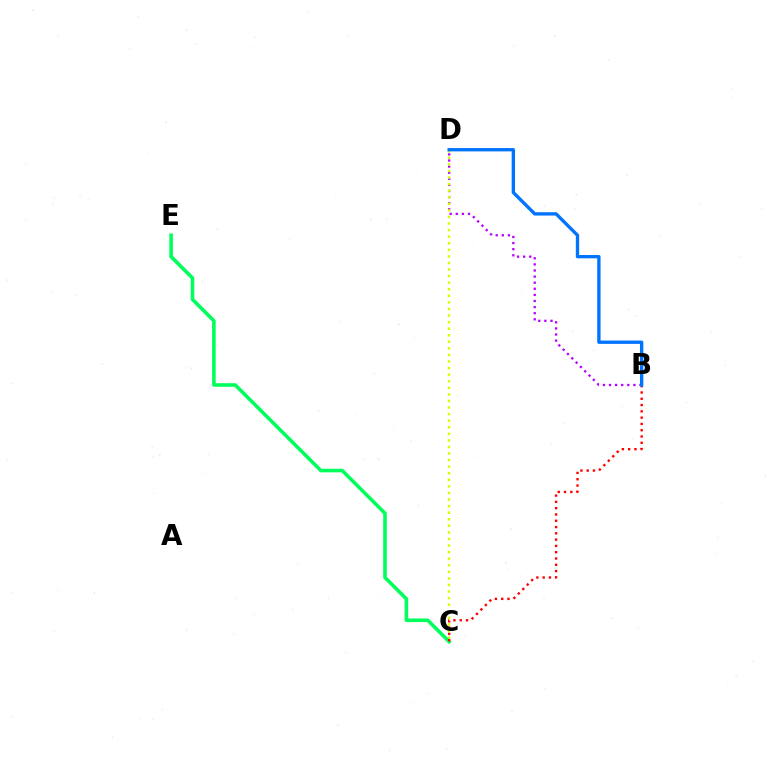{('B', 'D'): [{'color': '#b900ff', 'line_style': 'dotted', 'thickness': 1.66}, {'color': '#0074ff', 'line_style': 'solid', 'thickness': 2.4}], ('C', 'D'): [{'color': '#d1ff00', 'line_style': 'dotted', 'thickness': 1.79}], ('C', 'E'): [{'color': '#00ff5c', 'line_style': 'solid', 'thickness': 2.58}], ('B', 'C'): [{'color': '#ff0000', 'line_style': 'dotted', 'thickness': 1.71}]}